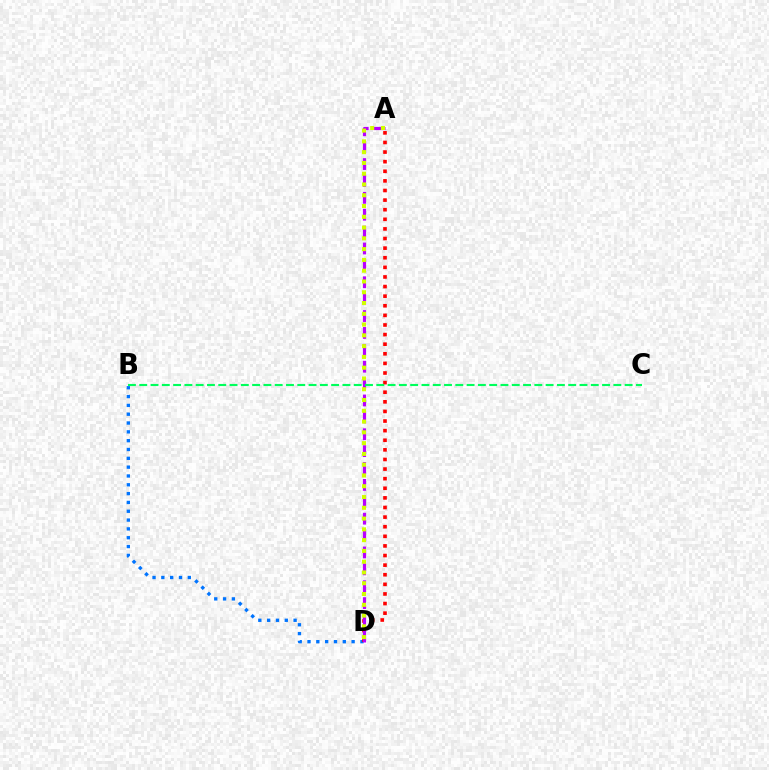{('B', 'D'): [{'color': '#0074ff', 'line_style': 'dotted', 'thickness': 2.4}], ('A', 'D'): [{'color': '#ff0000', 'line_style': 'dotted', 'thickness': 2.61}, {'color': '#b900ff', 'line_style': 'dashed', 'thickness': 2.29}, {'color': '#d1ff00', 'line_style': 'dotted', 'thickness': 2.93}], ('B', 'C'): [{'color': '#00ff5c', 'line_style': 'dashed', 'thickness': 1.53}]}